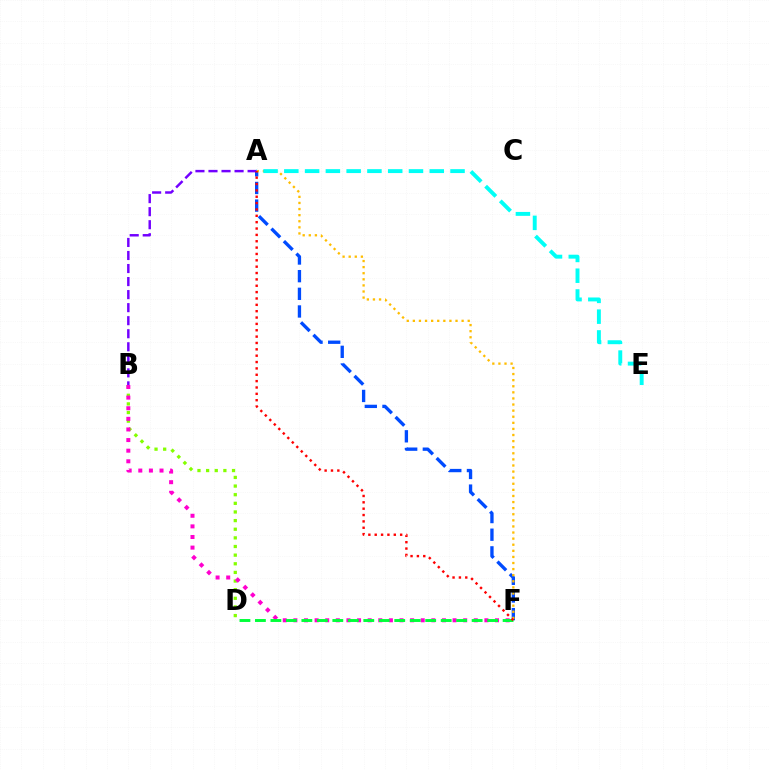{('A', 'F'): [{'color': '#004bff', 'line_style': 'dashed', 'thickness': 2.4}, {'color': '#ffbd00', 'line_style': 'dotted', 'thickness': 1.66}, {'color': '#ff0000', 'line_style': 'dotted', 'thickness': 1.73}], ('B', 'D'): [{'color': '#84ff00', 'line_style': 'dotted', 'thickness': 2.35}], ('B', 'F'): [{'color': '#ff00cf', 'line_style': 'dotted', 'thickness': 2.88}], ('A', 'E'): [{'color': '#00fff6', 'line_style': 'dashed', 'thickness': 2.82}], ('A', 'B'): [{'color': '#7200ff', 'line_style': 'dashed', 'thickness': 1.77}], ('D', 'F'): [{'color': '#00ff39', 'line_style': 'dashed', 'thickness': 2.1}]}